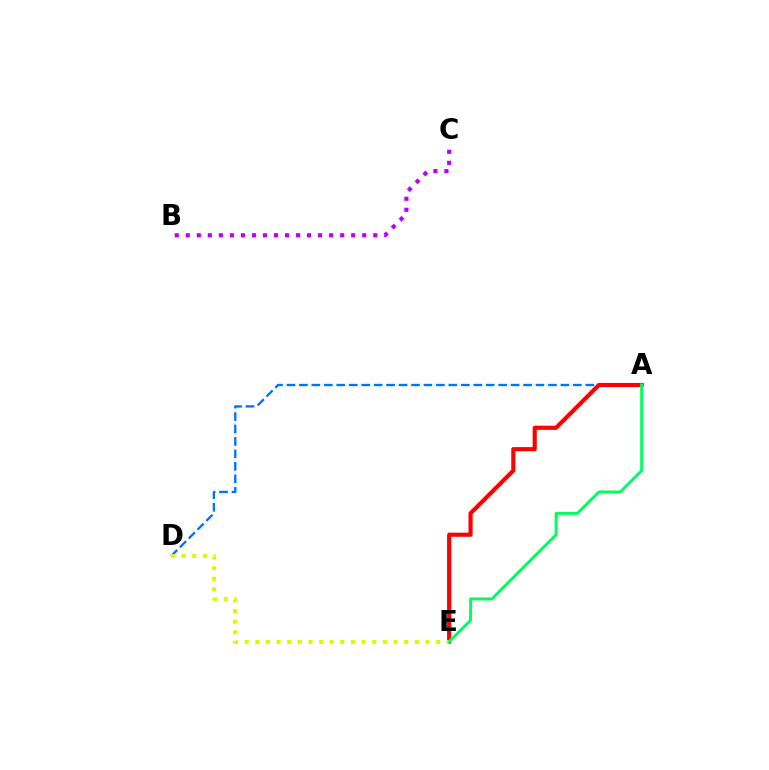{('A', 'D'): [{'color': '#0074ff', 'line_style': 'dashed', 'thickness': 1.69}], ('A', 'E'): [{'color': '#ff0000', 'line_style': 'solid', 'thickness': 2.99}, {'color': '#00ff5c', 'line_style': 'solid', 'thickness': 2.12}], ('B', 'C'): [{'color': '#b900ff', 'line_style': 'dotted', 'thickness': 3.0}], ('D', 'E'): [{'color': '#d1ff00', 'line_style': 'dotted', 'thickness': 2.89}]}